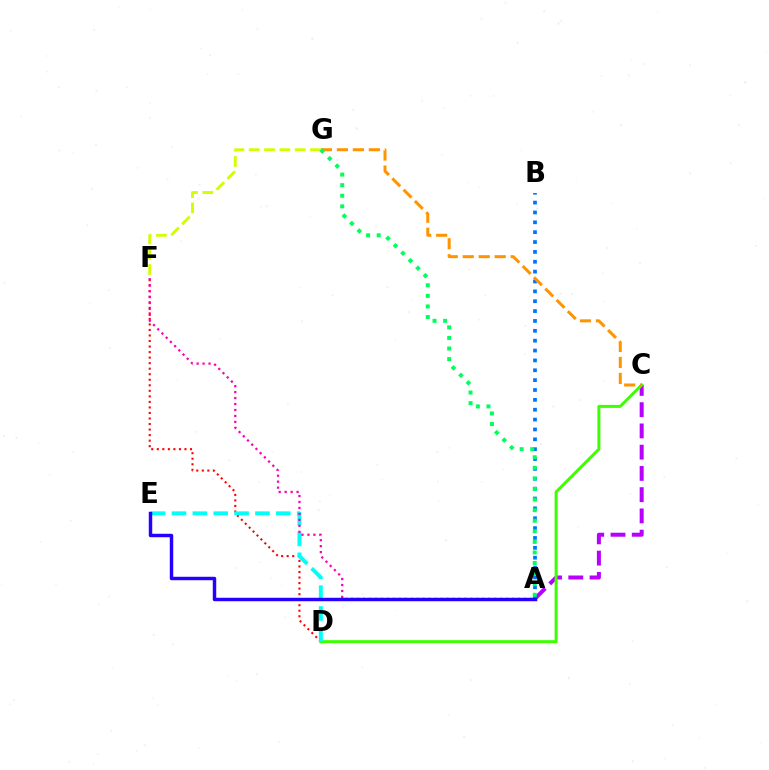{('F', 'G'): [{'color': '#d1ff00', 'line_style': 'dashed', 'thickness': 2.08}], ('A', 'C'): [{'color': '#b900ff', 'line_style': 'dashed', 'thickness': 2.89}], ('D', 'F'): [{'color': '#ff0000', 'line_style': 'dotted', 'thickness': 1.5}], ('C', 'D'): [{'color': '#3dff00', 'line_style': 'solid', 'thickness': 2.16}], ('A', 'B'): [{'color': '#0074ff', 'line_style': 'dotted', 'thickness': 2.68}], ('D', 'E'): [{'color': '#00fff6', 'line_style': 'dashed', 'thickness': 2.83}], ('C', 'G'): [{'color': '#ff9400', 'line_style': 'dashed', 'thickness': 2.17}], ('A', 'G'): [{'color': '#00ff5c', 'line_style': 'dotted', 'thickness': 2.87}], ('A', 'F'): [{'color': '#ff00ac', 'line_style': 'dotted', 'thickness': 1.62}], ('A', 'E'): [{'color': '#2500ff', 'line_style': 'solid', 'thickness': 2.48}]}